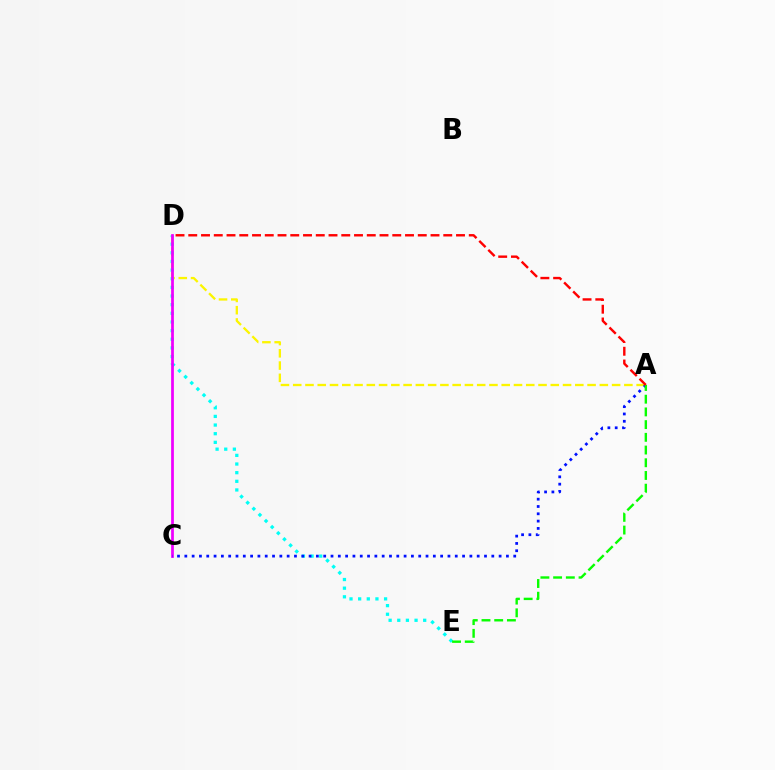{('A', 'D'): [{'color': '#fcf500', 'line_style': 'dashed', 'thickness': 1.67}, {'color': '#ff0000', 'line_style': 'dashed', 'thickness': 1.73}], ('D', 'E'): [{'color': '#00fff6', 'line_style': 'dotted', 'thickness': 2.35}], ('C', 'D'): [{'color': '#ee00ff', 'line_style': 'solid', 'thickness': 1.97}], ('A', 'C'): [{'color': '#0010ff', 'line_style': 'dotted', 'thickness': 1.99}], ('A', 'E'): [{'color': '#08ff00', 'line_style': 'dashed', 'thickness': 1.73}]}